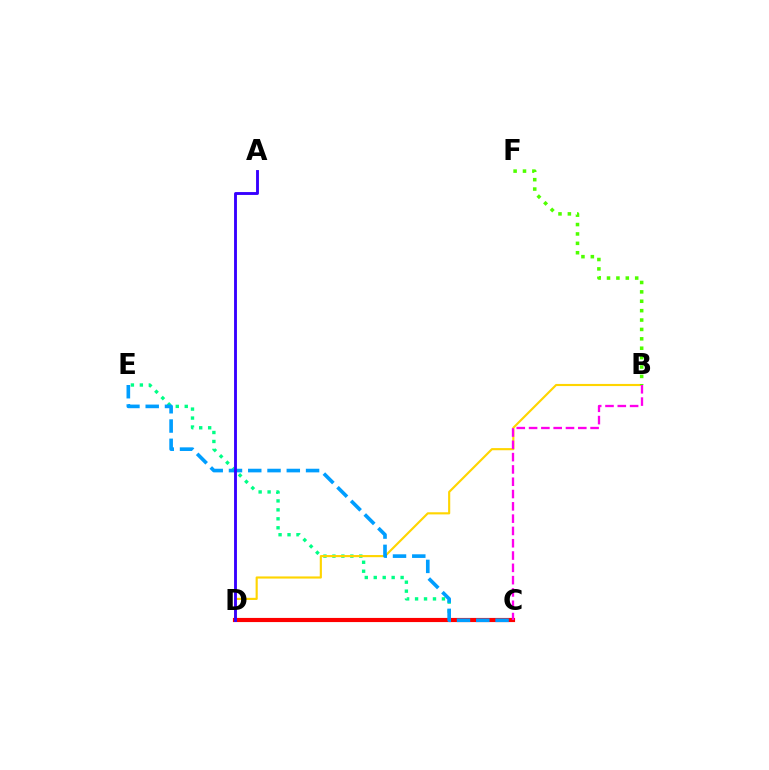{('C', 'E'): [{'color': '#00ff86', 'line_style': 'dotted', 'thickness': 2.43}, {'color': '#009eff', 'line_style': 'dashed', 'thickness': 2.62}], ('B', 'D'): [{'color': '#ffd500', 'line_style': 'solid', 'thickness': 1.54}], ('C', 'D'): [{'color': '#ff0000', 'line_style': 'solid', 'thickness': 2.98}], ('B', 'F'): [{'color': '#4fff00', 'line_style': 'dotted', 'thickness': 2.55}], ('A', 'D'): [{'color': '#3700ff', 'line_style': 'solid', 'thickness': 2.07}], ('B', 'C'): [{'color': '#ff00ed', 'line_style': 'dashed', 'thickness': 1.67}]}